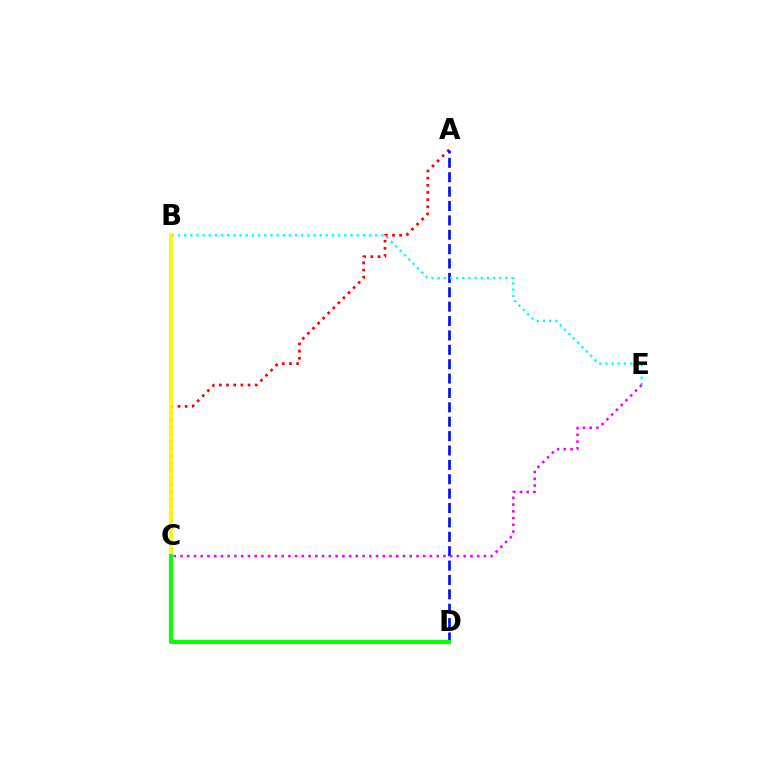{('A', 'C'): [{'color': '#ff0000', 'line_style': 'dotted', 'thickness': 1.95}], ('A', 'D'): [{'color': '#0010ff', 'line_style': 'dashed', 'thickness': 1.95}], ('B', 'E'): [{'color': '#00fff6', 'line_style': 'dotted', 'thickness': 1.67}], ('B', 'C'): [{'color': '#fcf500', 'line_style': 'solid', 'thickness': 2.55}], ('C', 'E'): [{'color': '#ee00ff', 'line_style': 'dotted', 'thickness': 1.83}], ('C', 'D'): [{'color': '#08ff00', 'line_style': 'solid', 'thickness': 2.94}]}